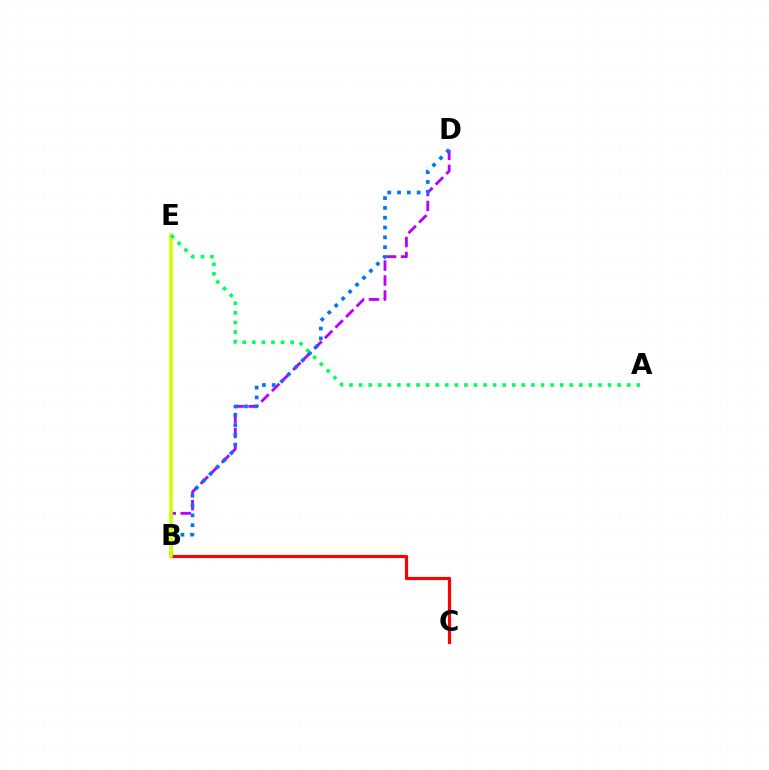{('B', 'D'): [{'color': '#b900ff', 'line_style': 'dashed', 'thickness': 2.03}, {'color': '#0074ff', 'line_style': 'dotted', 'thickness': 2.67}], ('B', 'C'): [{'color': '#ff0000', 'line_style': 'solid', 'thickness': 2.28}], ('B', 'E'): [{'color': '#d1ff00', 'line_style': 'solid', 'thickness': 2.58}], ('A', 'E'): [{'color': '#00ff5c', 'line_style': 'dotted', 'thickness': 2.6}]}